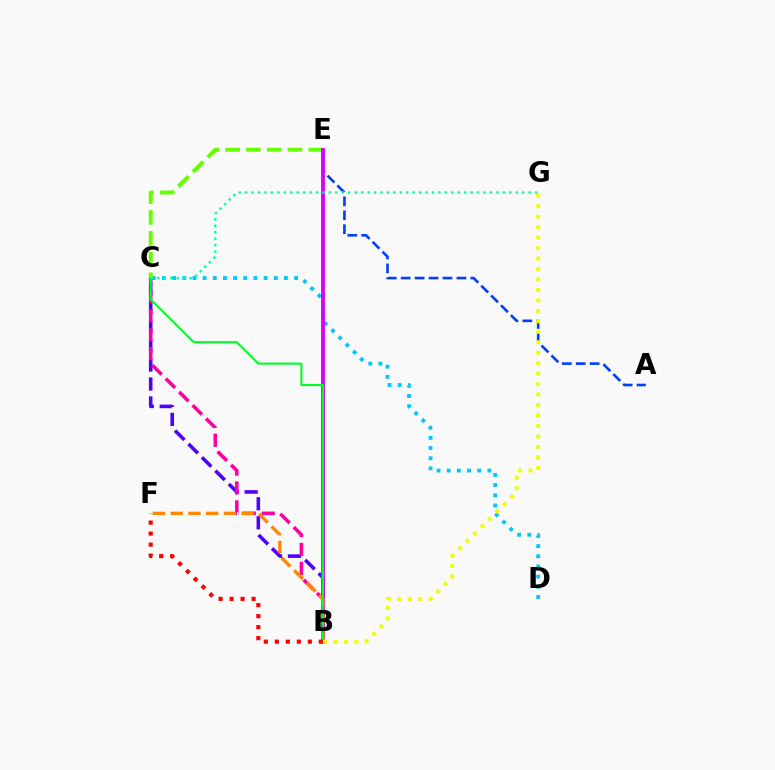{('C', 'D'): [{'color': '#00c7ff', 'line_style': 'dotted', 'thickness': 2.76}], ('A', 'E'): [{'color': '#003fff', 'line_style': 'dashed', 'thickness': 1.89}], ('B', 'C'): [{'color': '#4f00ff', 'line_style': 'dashed', 'thickness': 2.58}, {'color': '#ff00a0', 'line_style': 'dashed', 'thickness': 2.57}, {'color': '#00ff27', 'line_style': 'solid', 'thickness': 1.52}], ('C', 'E'): [{'color': '#66ff00', 'line_style': 'dashed', 'thickness': 2.82}], ('B', 'E'): [{'color': '#d600ff', 'line_style': 'solid', 'thickness': 2.77}], ('B', 'F'): [{'color': '#ff8800', 'line_style': 'dashed', 'thickness': 2.41}, {'color': '#ff0000', 'line_style': 'dotted', 'thickness': 2.99}], ('C', 'G'): [{'color': '#00ffaf', 'line_style': 'dotted', 'thickness': 1.75}], ('B', 'G'): [{'color': '#eeff00', 'line_style': 'dotted', 'thickness': 2.84}]}